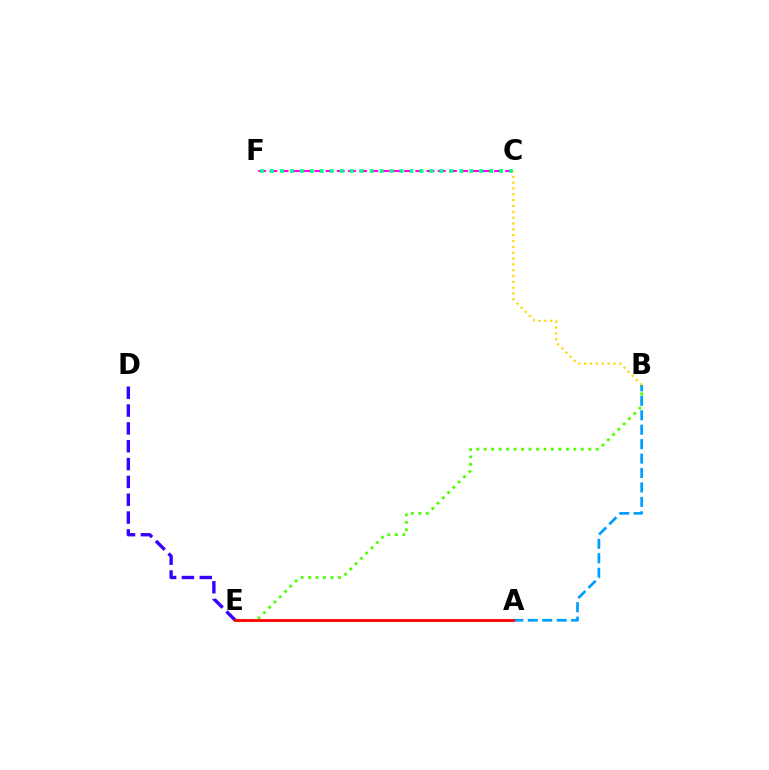{('B', 'E'): [{'color': '#4fff00', 'line_style': 'dotted', 'thickness': 2.03}], ('C', 'F'): [{'color': '#ff00ed', 'line_style': 'dashed', 'thickness': 1.52}, {'color': '#00ff86', 'line_style': 'dotted', 'thickness': 2.71}], ('D', 'E'): [{'color': '#3700ff', 'line_style': 'dashed', 'thickness': 2.42}], ('A', 'B'): [{'color': '#009eff', 'line_style': 'dashed', 'thickness': 1.96}], ('A', 'E'): [{'color': '#ff0000', 'line_style': 'solid', 'thickness': 2.02}], ('B', 'C'): [{'color': '#ffd500', 'line_style': 'dotted', 'thickness': 1.59}]}